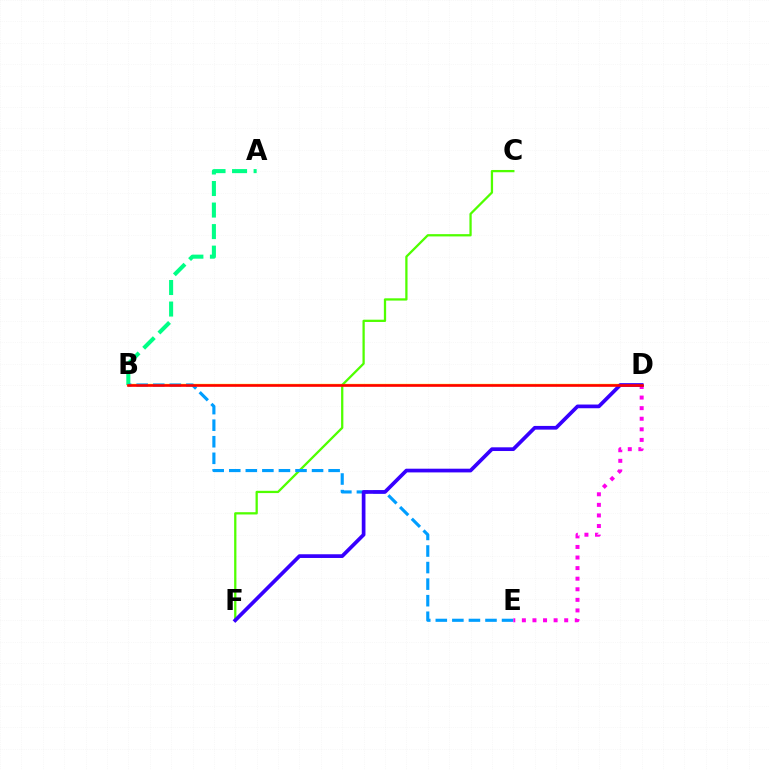{('B', 'D'): [{'color': '#ffd500', 'line_style': 'solid', 'thickness': 1.69}, {'color': '#ff0000', 'line_style': 'solid', 'thickness': 1.88}], ('C', 'F'): [{'color': '#4fff00', 'line_style': 'solid', 'thickness': 1.64}], ('A', 'B'): [{'color': '#00ff86', 'line_style': 'dashed', 'thickness': 2.93}], ('B', 'E'): [{'color': '#009eff', 'line_style': 'dashed', 'thickness': 2.25}], ('D', 'E'): [{'color': '#ff00ed', 'line_style': 'dotted', 'thickness': 2.87}], ('D', 'F'): [{'color': '#3700ff', 'line_style': 'solid', 'thickness': 2.67}]}